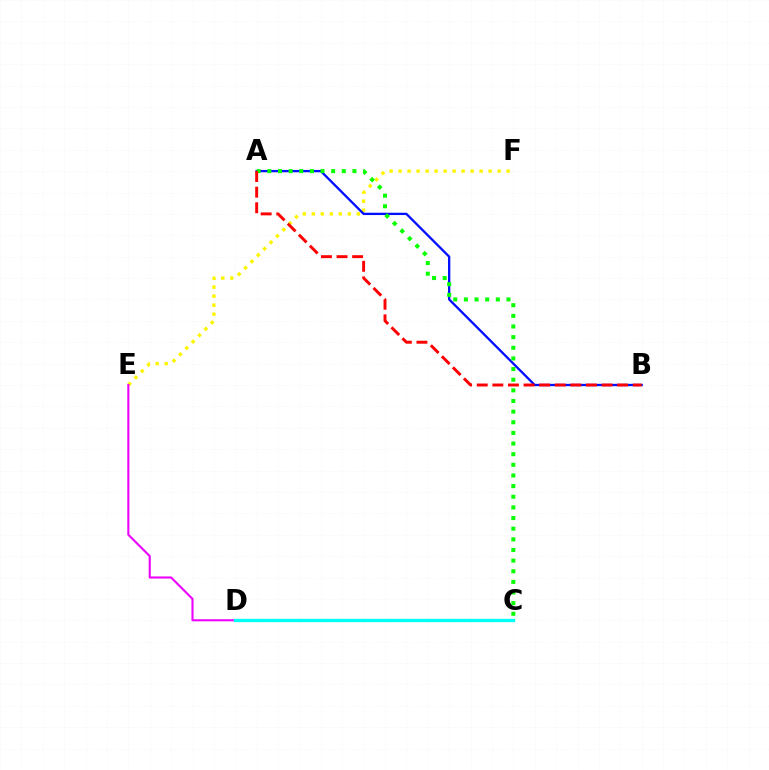{('E', 'F'): [{'color': '#fcf500', 'line_style': 'dotted', 'thickness': 2.45}], ('D', 'E'): [{'color': '#ee00ff', 'line_style': 'solid', 'thickness': 1.51}], ('A', 'B'): [{'color': '#0010ff', 'line_style': 'solid', 'thickness': 1.67}, {'color': '#ff0000', 'line_style': 'dashed', 'thickness': 2.12}], ('A', 'C'): [{'color': '#08ff00', 'line_style': 'dotted', 'thickness': 2.89}], ('C', 'D'): [{'color': '#00fff6', 'line_style': 'solid', 'thickness': 2.39}]}